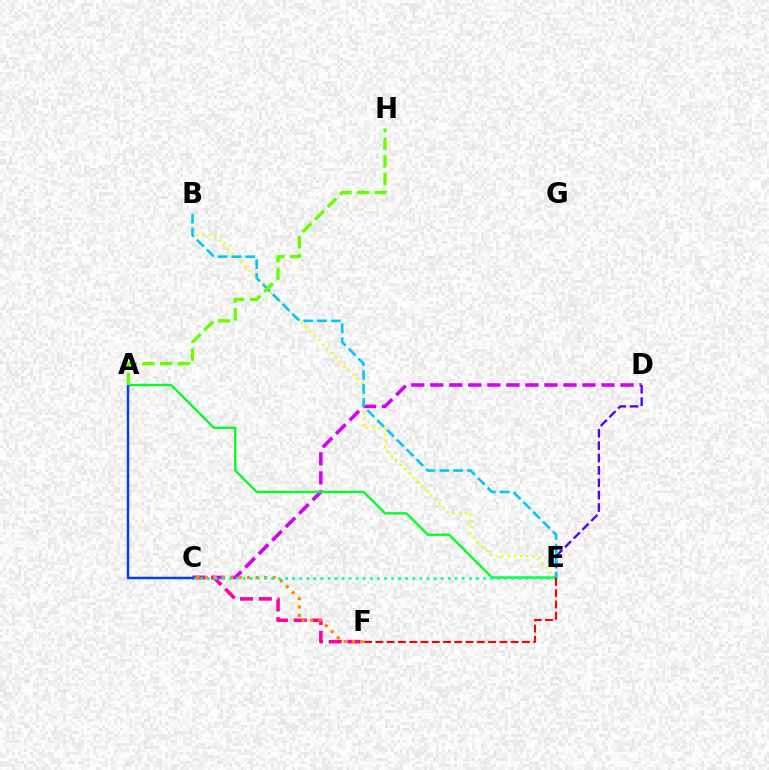{('B', 'E'): [{'color': '#eeff00', 'line_style': 'dotted', 'thickness': 1.66}, {'color': '#00c7ff', 'line_style': 'dashed', 'thickness': 1.88}], ('C', 'D'): [{'color': '#d600ff', 'line_style': 'dashed', 'thickness': 2.58}], ('C', 'F'): [{'color': '#ff00a0', 'line_style': 'dashed', 'thickness': 2.55}, {'color': '#ff8800', 'line_style': 'dotted', 'thickness': 2.3}], ('A', 'E'): [{'color': '#00ff27', 'line_style': 'solid', 'thickness': 1.69}], ('D', 'E'): [{'color': '#4f00ff', 'line_style': 'dashed', 'thickness': 1.68}], ('C', 'E'): [{'color': '#00ffaf', 'line_style': 'dotted', 'thickness': 1.92}], ('A', 'C'): [{'color': '#003fff', 'line_style': 'solid', 'thickness': 1.78}], ('E', 'F'): [{'color': '#ff0000', 'line_style': 'dashed', 'thickness': 1.53}], ('A', 'H'): [{'color': '#66ff00', 'line_style': 'dashed', 'thickness': 2.4}]}